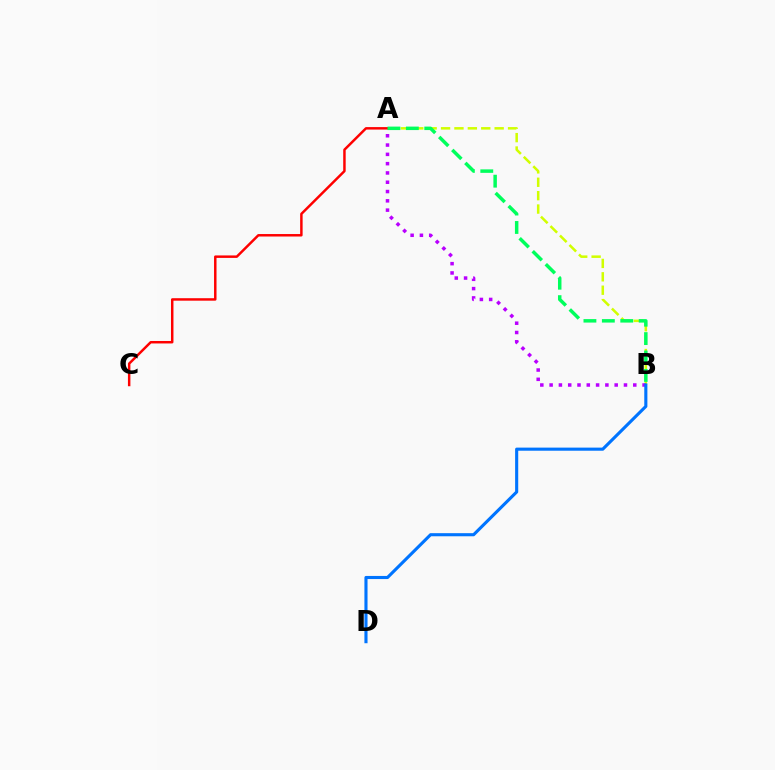{('A', 'B'): [{'color': '#d1ff00', 'line_style': 'dashed', 'thickness': 1.82}, {'color': '#00ff5c', 'line_style': 'dashed', 'thickness': 2.5}, {'color': '#b900ff', 'line_style': 'dotted', 'thickness': 2.53}], ('A', 'C'): [{'color': '#ff0000', 'line_style': 'solid', 'thickness': 1.78}], ('B', 'D'): [{'color': '#0074ff', 'line_style': 'solid', 'thickness': 2.24}]}